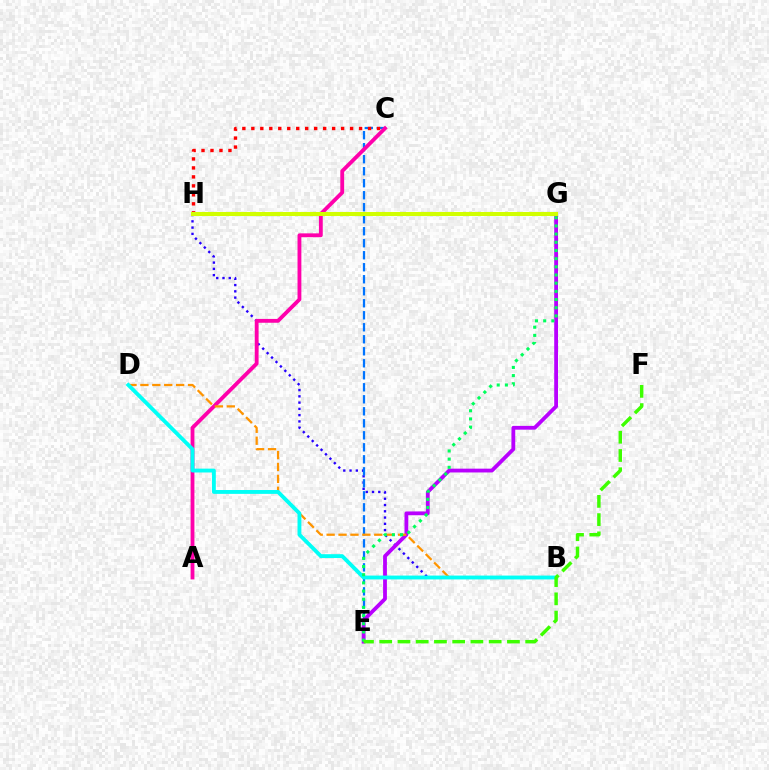{('B', 'H'): [{'color': '#2500ff', 'line_style': 'dotted', 'thickness': 1.7}], ('C', 'E'): [{'color': '#0074ff', 'line_style': 'dashed', 'thickness': 1.63}], ('A', 'C'): [{'color': '#ff00ac', 'line_style': 'solid', 'thickness': 2.76}], ('E', 'G'): [{'color': '#b900ff', 'line_style': 'solid', 'thickness': 2.74}, {'color': '#00ff5c', 'line_style': 'dotted', 'thickness': 2.22}], ('C', 'H'): [{'color': '#ff0000', 'line_style': 'dotted', 'thickness': 2.44}], ('B', 'D'): [{'color': '#ff9400', 'line_style': 'dashed', 'thickness': 1.62}, {'color': '#00fff6', 'line_style': 'solid', 'thickness': 2.77}], ('G', 'H'): [{'color': '#d1ff00', 'line_style': 'solid', 'thickness': 2.92}], ('E', 'F'): [{'color': '#3dff00', 'line_style': 'dashed', 'thickness': 2.48}]}